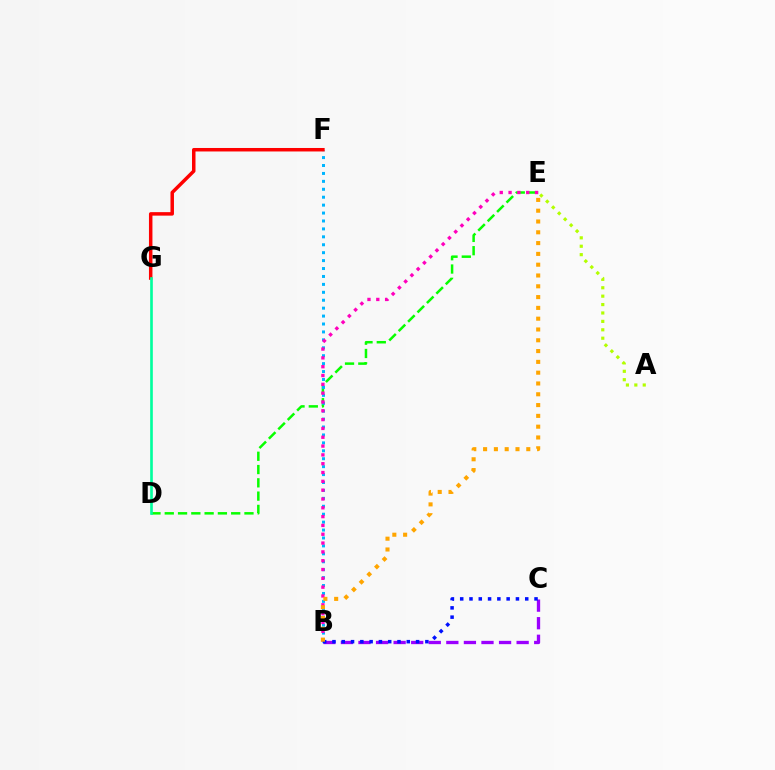{('D', 'E'): [{'color': '#08ff00', 'line_style': 'dashed', 'thickness': 1.8}], ('B', 'C'): [{'color': '#9b00ff', 'line_style': 'dashed', 'thickness': 2.39}, {'color': '#0010ff', 'line_style': 'dotted', 'thickness': 2.52}], ('B', 'F'): [{'color': '#00b5ff', 'line_style': 'dotted', 'thickness': 2.15}], ('A', 'E'): [{'color': '#b3ff00', 'line_style': 'dotted', 'thickness': 2.28}], ('B', 'E'): [{'color': '#ff00bd', 'line_style': 'dotted', 'thickness': 2.4}, {'color': '#ffa500', 'line_style': 'dotted', 'thickness': 2.93}], ('F', 'G'): [{'color': '#ff0000', 'line_style': 'solid', 'thickness': 2.51}], ('D', 'G'): [{'color': '#00ff9d', 'line_style': 'solid', 'thickness': 1.91}]}